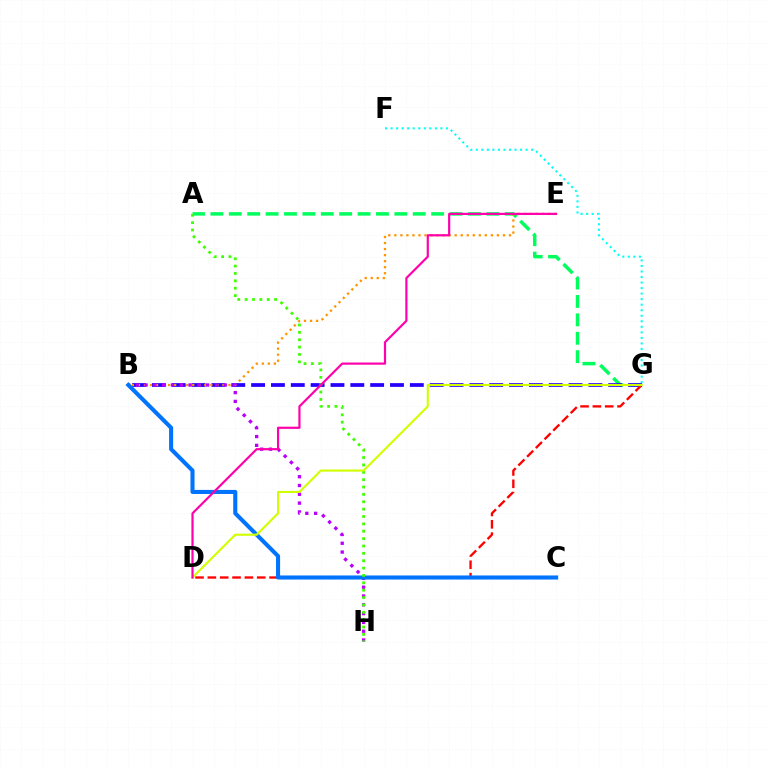{('A', 'G'): [{'color': '#00ff5c', 'line_style': 'dashed', 'thickness': 2.5}], ('B', 'G'): [{'color': '#2500ff', 'line_style': 'dashed', 'thickness': 2.7}], ('F', 'G'): [{'color': '#00fff6', 'line_style': 'dotted', 'thickness': 1.5}], ('B', 'E'): [{'color': '#ff9400', 'line_style': 'dotted', 'thickness': 1.64}], ('D', 'G'): [{'color': '#ff0000', 'line_style': 'dashed', 'thickness': 1.68}, {'color': '#d1ff00', 'line_style': 'solid', 'thickness': 1.53}], ('B', 'H'): [{'color': '#b900ff', 'line_style': 'dotted', 'thickness': 2.39}], ('B', 'C'): [{'color': '#0074ff', 'line_style': 'solid', 'thickness': 2.93}], ('A', 'H'): [{'color': '#3dff00', 'line_style': 'dotted', 'thickness': 2.0}], ('D', 'E'): [{'color': '#ff00ac', 'line_style': 'solid', 'thickness': 1.57}]}